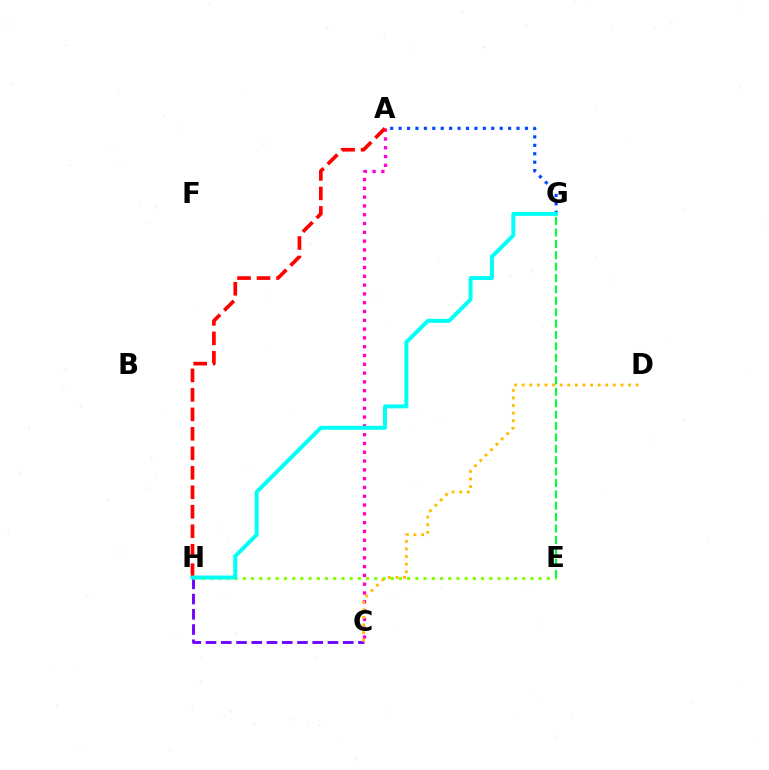{('C', 'H'): [{'color': '#7200ff', 'line_style': 'dashed', 'thickness': 2.07}], ('A', 'G'): [{'color': '#004bff', 'line_style': 'dotted', 'thickness': 2.29}], ('E', 'H'): [{'color': '#84ff00', 'line_style': 'dotted', 'thickness': 2.23}], ('A', 'C'): [{'color': '#ff00cf', 'line_style': 'dotted', 'thickness': 2.39}], ('E', 'G'): [{'color': '#00ff39', 'line_style': 'dashed', 'thickness': 1.55}], ('A', 'H'): [{'color': '#ff0000', 'line_style': 'dashed', 'thickness': 2.65}], ('G', 'H'): [{'color': '#00fff6', 'line_style': 'solid', 'thickness': 2.85}], ('C', 'D'): [{'color': '#ffbd00', 'line_style': 'dotted', 'thickness': 2.06}]}